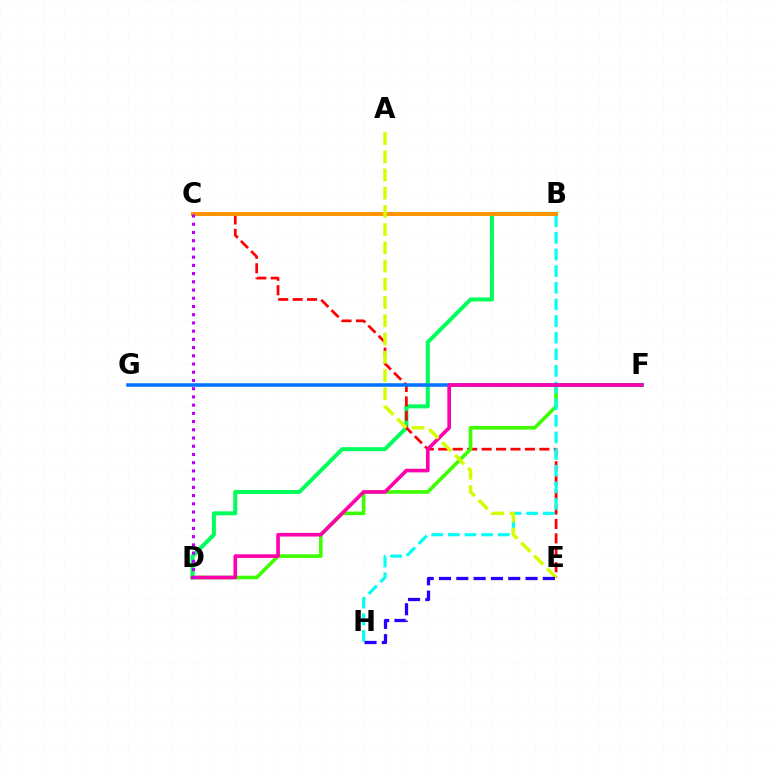{('B', 'D'): [{'color': '#00ff5c', 'line_style': 'solid', 'thickness': 2.88}], ('C', 'E'): [{'color': '#ff0000', 'line_style': 'dashed', 'thickness': 1.96}], ('D', 'F'): [{'color': '#3dff00', 'line_style': 'solid', 'thickness': 2.6}, {'color': '#ff00ac', 'line_style': 'solid', 'thickness': 2.61}], ('B', 'H'): [{'color': '#00fff6', 'line_style': 'dashed', 'thickness': 2.26}], ('B', 'C'): [{'color': '#ff9400', 'line_style': 'solid', 'thickness': 2.85}], ('F', 'G'): [{'color': '#0074ff', 'line_style': 'solid', 'thickness': 2.55}], ('C', 'D'): [{'color': '#b900ff', 'line_style': 'dotted', 'thickness': 2.23}], ('A', 'E'): [{'color': '#d1ff00', 'line_style': 'dashed', 'thickness': 2.48}], ('E', 'H'): [{'color': '#2500ff', 'line_style': 'dashed', 'thickness': 2.35}]}